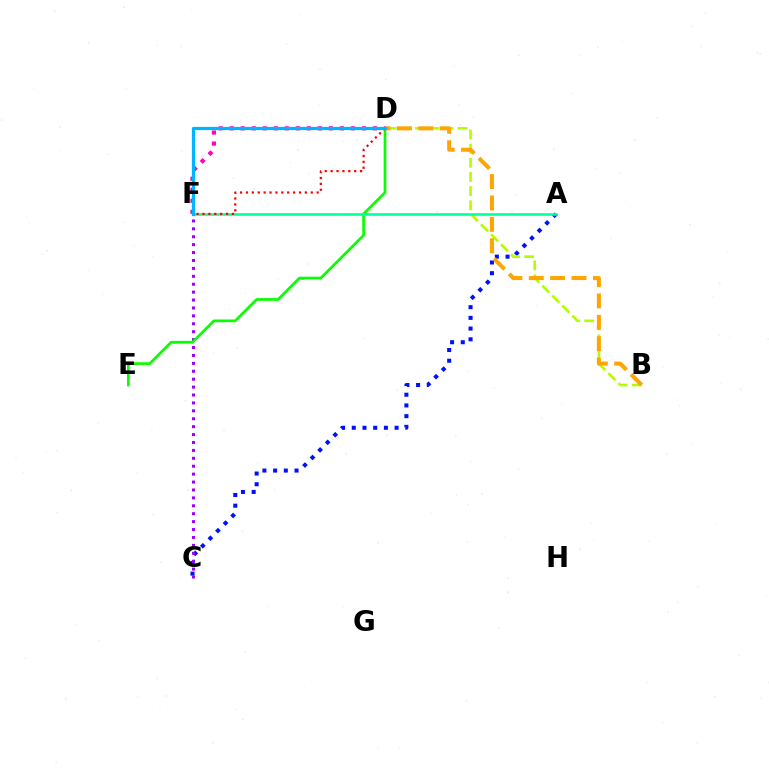{('A', 'C'): [{'color': '#0010ff', 'line_style': 'dotted', 'thickness': 2.91}], ('B', 'D'): [{'color': '#b3ff00', 'line_style': 'dashed', 'thickness': 1.92}, {'color': '#ffa500', 'line_style': 'dashed', 'thickness': 2.9}], ('C', 'F'): [{'color': '#9b00ff', 'line_style': 'dotted', 'thickness': 2.15}], ('D', 'F'): [{'color': '#ff00bd', 'line_style': 'dotted', 'thickness': 2.99}, {'color': '#ff0000', 'line_style': 'dotted', 'thickness': 1.6}, {'color': '#00b5ff', 'line_style': 'solid', 'thickness': 2.33}], ('D', 'E'): [{'color': '#08ff00', 'line_style': 'solid', 'thickness': 1.94}], ('A', 'F'): [{'color': '#00ff9d', 'line_style': 'solid', 'thickness': 1.84}]}